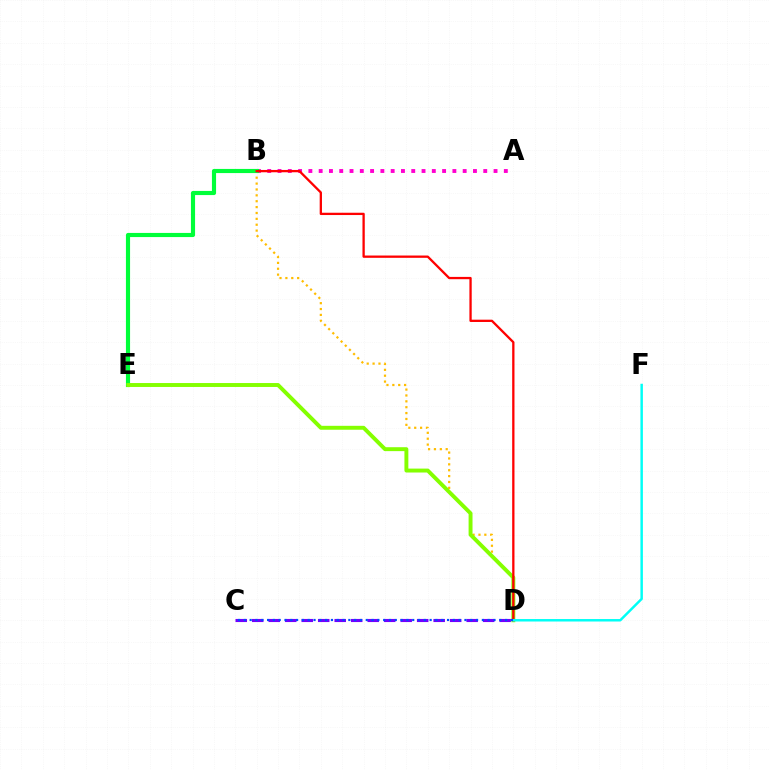{('A', 'B'): [{'color': '#ff00cf', 'line_style': 'dotted', 'thickness': 2.79}], ('C', 'D'): [{'color': '#7200ff', 'line_style': 'dashed', 'thickness': 2.24}, {'color': '#004bff', 'line_style': 'dotted', 'thickness': 1.58}], ('B', 'D'): [{'color': '#ffbd00', 'line_style': 'dotted', 'thickness': 1.6}, {'color': '#ff0000', 'line_style': 'solid', 'thickness': 1.65}], ('B', 'E'): [{'color': '#00ff39', 'line_style': 'solid', 'thickness': 2.98}], ('D', 'E'): [{'color': '#84ff00', 'line_style': 'solid', 'thickness': 2.82}], ('D', 'F'): [{'color': '#00fff6', 'line_style': 'solid', 'thickness': 1.78}]}